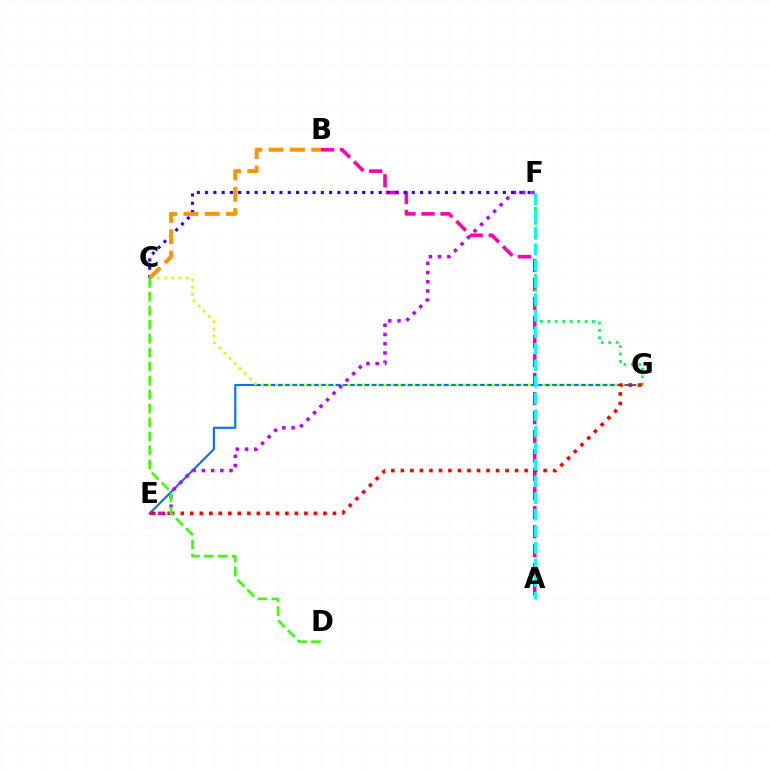{('A', 'B'): [{'color': '#ff00ac', 'line_style': 'dashed', 'thickness': 2.58}], ('E', 'G'): [{'color': '#0074ff', 'line_style': 'solid', 'thickness': 1.54}, {'color': '#ff0000', 'line_style': 'dotted', 'thickness': 2.59}], ('C', 'G'): [{'color': '#d1ff00', 'line_style': 'dotted', 'thickness': 1.96}], ('E', 'F'): [{'color': '#b900ff', 'line_style': 'dotted', 'thickness': 2.51}], ('F', 'G'): [{'color': '#00ff5c', 'line_style': 'dotted', 'thickness': 2.02}], ('C', 'F'): [{'color': '#2500ff', 'line_style': 'dotted', 'thickness': 2.25}], ('A', 'F'): [{'color': '#00fff6', 'line_style': 'dashed', 'thickness': 2.25}], ('B', 'C'): [{'color': '#ff9400', 'line_style': 'dashed', 'thickness': 2.9}], ('C', 'D'): [{'color': '#3dff00', 'line_style': 'dashed', 'thickness': 1.9}]}